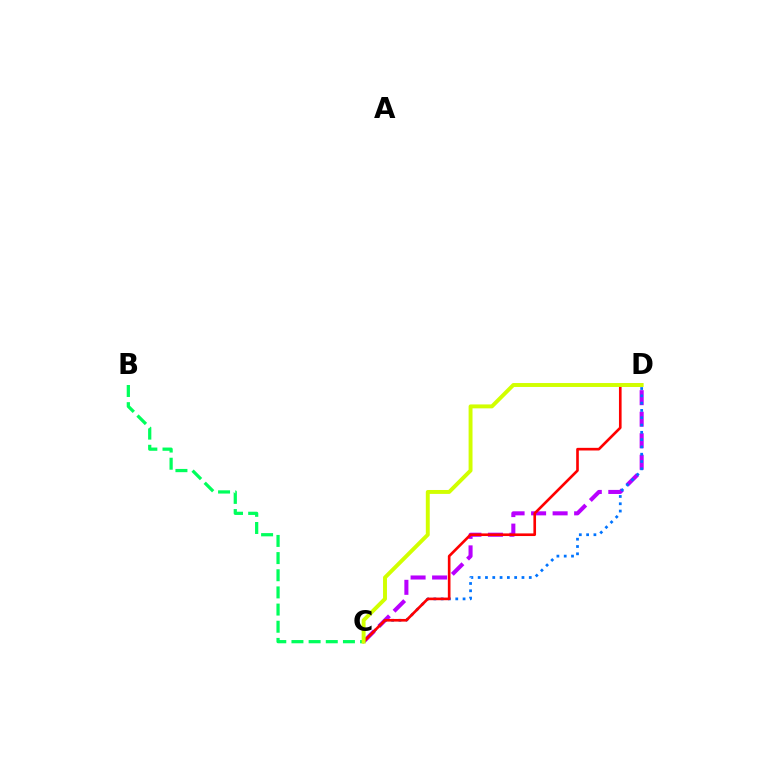{('C', 'D'): [{'color': '#b900ff', 'line_style': 'dashed', 'thickness': 2.92}, {'color': '#0074ff', 'line_style': 'dotted', 'thickness': 1.98}, {'color': '#ff0000', 'line_style': 'solid', 'thickness': 1.9}, {'color': '#d1ff00', 'line_style': 'solid', 'thickness': 2.82}], ('B', 'C'): [{'color': '#00ff5c', 'line_style': 'dashed', 'thickness': 2.33}]}